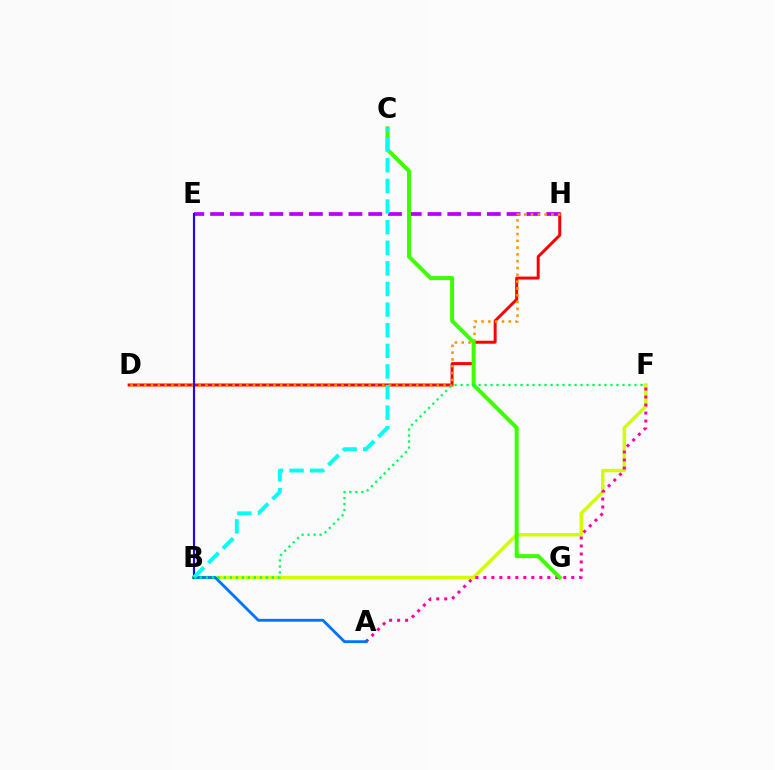{('B', 'F'): [{'color': '#d1ff00', 'line_style': 'solid', 'thickness': 2.47}, {'color': '#00ff5c', 'line_style': 'dotted', 'thickness': 1.63}], ('A', 'F'): [{'color': '#ff00ac', 'line_style': 'dotted', 'thickness': 2.17}], ('D', 'H'): [{'color': '#ff0000', 'line_style': 'solid', 'thickness': 2.14}, {'color': '#ff9400', 'line_style': 'dotted', 'thickness': 1.85}], ('E', 'H'): [{'color': '#b900ff', 'line_style': 'dashed', 'thickness': 2.69}], ('C', 'G'): [{'color': '#3dff00', 'line_style': 'solid', 'thickness': 2.86}], ('A', 'B'): [{'color': '#0074ff', 'line_style': 'solid', 'thickness': 2.05}], ('B', 'E'): [{'color': '#2500ff', 'line_style': 'solid', 'thickness': 1.54}], ('B', 'C'): [{'color': '#00fff6', 'line_style': 'dashed', 'thickness': 2.8}]}